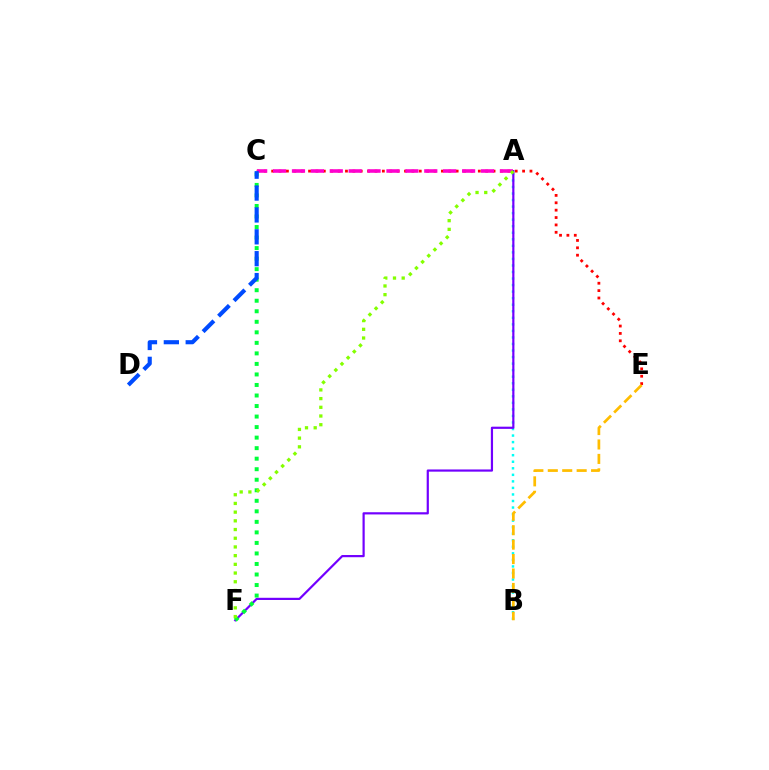{('C', 'E'): [{'color': '#ff0000', 'line_style': 'dotted', 'thickness': 2.01}], ('A', 'B'): [{'color': '#00fff6', 'line_style': 'dotted', 'thickness': 1.78}], ('A', 'C'): [{'color': '#ff00cf', 'line_style': 'dashed', 'thickness': 2.57}], ('A', 'F'): [{'color': '#7200ff', 'line_style': 'solid', 'thickness': 1.58}, {'color': '#84ff00', 'line_style': 'dotted', 'thickness': 2.36}], ('C', 'F'): [{'color': '#00ff39', 'line_style': 'dotted', 'thickness': 2.86}], ('C', 'D'): [{'color': '#004bff', 'line_style': 'dashed', 'thickness': 2.97}], ('B', 'E'): [{'color': '#ffbd00', 'line_style': 'dashed', 'thickness': 1.96}]}